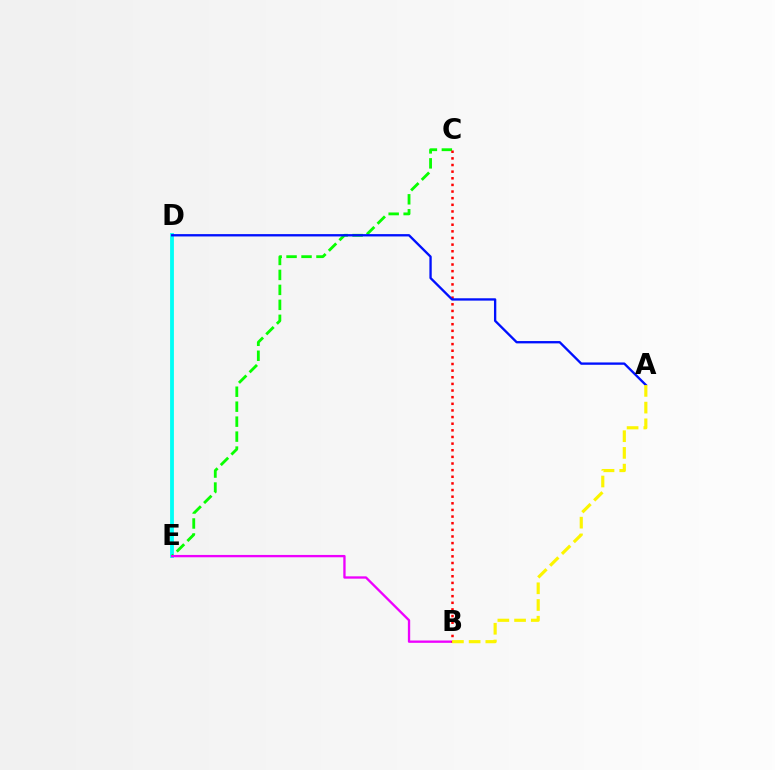{('D', 'E'): [{'color': '#00fff6', 'line_style': 'solid', 'thickness': 2.75}], ('C', 'E'): [{'color': '#08ff00', 'line_style': 'dashed', 'thickness': 2.03}], ('B', 'E'): [{'color': '#ee00ff', 'line_style': 'solid', 'thickness': 1.68}], ('B', 'C'): [{'color': '#ff0000', 'line_style': 'dotted', 'thickness': 1.8}], ('A', 'D'): [{'color': '#0010ff', 'line_style': 'solid', 'thickness': 1.68}], ('A', 'B'): [{'color': '#fcf500', 'line_style': 'dashed', 'thickness': 2.27}]}